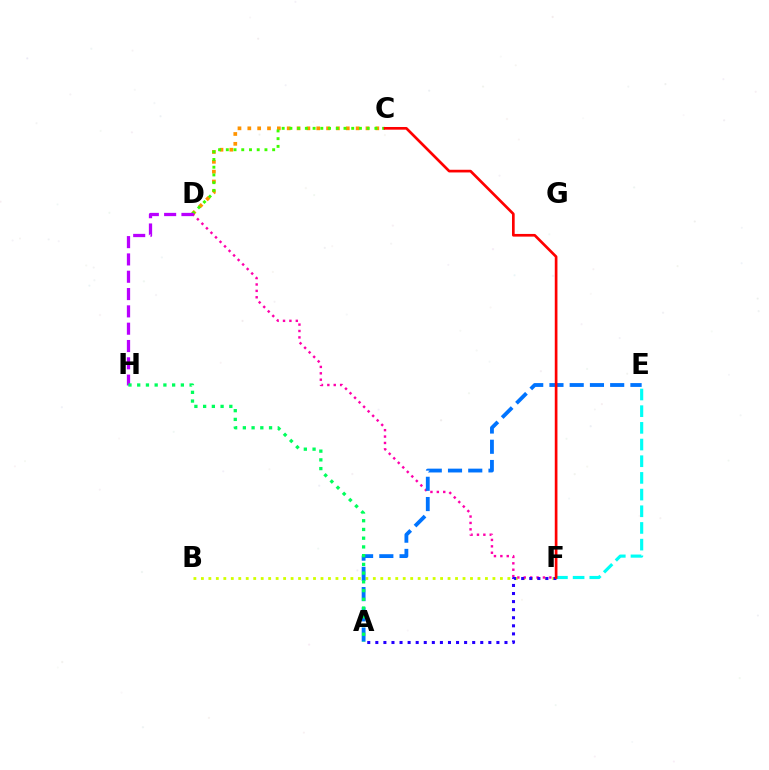{('C', 'D'): [{'color': '#ff9400', 'line_style': 'dotted', 'thickness': 2.68}, {'color': '#3dff00', 'line_style': 'dotted', 'thickness': 2.1}], ('B', 'F'): [{'color': '#d1ff00', 'line_style': 'dotted', 'thickness': 2.03}], ('D', 'F'): [{'color': '#ff00ac', 'line_style': 'dotted', 'thickness': 1.74}], ('A', 'E'): [{'color': '#0074ff', 'line_style': 'dashed', 'thickness': 2.75}], ('A', 'F'): [{'color': '#2500ff', 'line_style': 'dotted', 'thickness': 2.19}], ('D', 'H'): [{'color': '#b900ff', 'line_style': 'dashed', 'thickness': 2.35}], ('A', 'H'): [{'color': '#00ff5c', 'line_style': 'dotted', 'thickness': 2.37}], ('E', 'F'): [{'color': '#00fff6', 'line_style': 'dashed', 'thickness': 2.27}], ('C', 'F'): [{'color': '#ff0000', 'line_style': 'solid', 'thickness': 1.93}]}